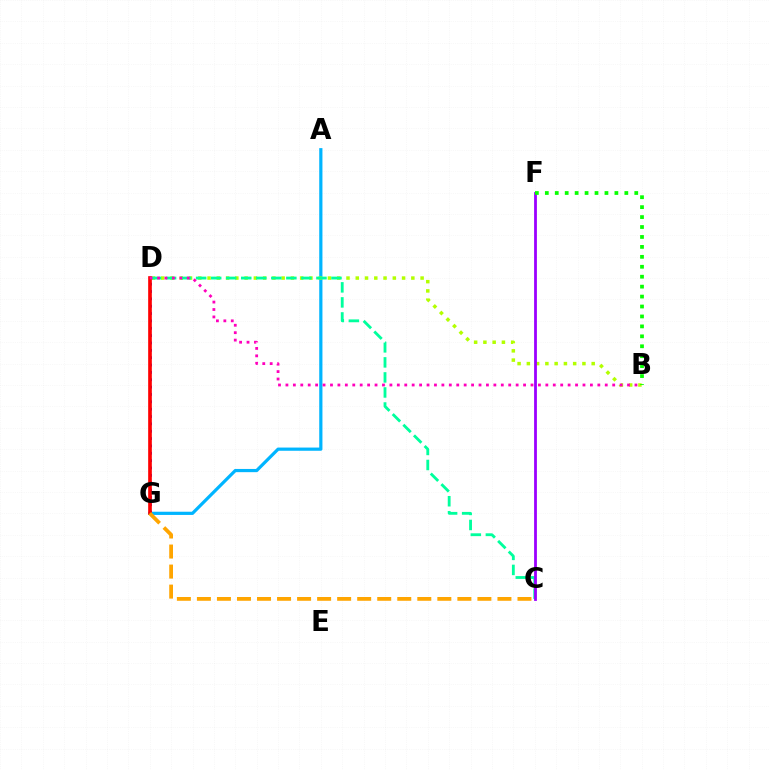{('D', 'G'): [{'color': '#0010ff', 'line_style': 'dotted', 'thickness': 2.0}, {'color': '#ff0000', 'line_style': 'solid', 'thickness': 2.64}], ('A', 'G'): [{'color': '#00b5ff', 'line_style': 'solid', 'thickness': 2.31}], ('B', 'D'): [{'color': '#b3ff00', 'line_style': 'dotted', 'thickness': 2.52}, {'color': '#ff00bd', 'line_style': 'dotted', 'thickness': 2.02}], ('C', 'D'): [{'color': '#00ff9d', 'line_style': 'dashed', 'thickness': 2.04}], ('C', 'G'): [{'color': '#ffa500', 'line_style': 'dashed', 'thickness': 2.72}], ('C', 'F'): [{'color': '#9b00ff', 'line_style': 'solid', 'thickness': 2.02}], ('B', 'F'): [{'color': '#08ff00', 'line_style': 'dotted', 'thickness': 2.7}]}